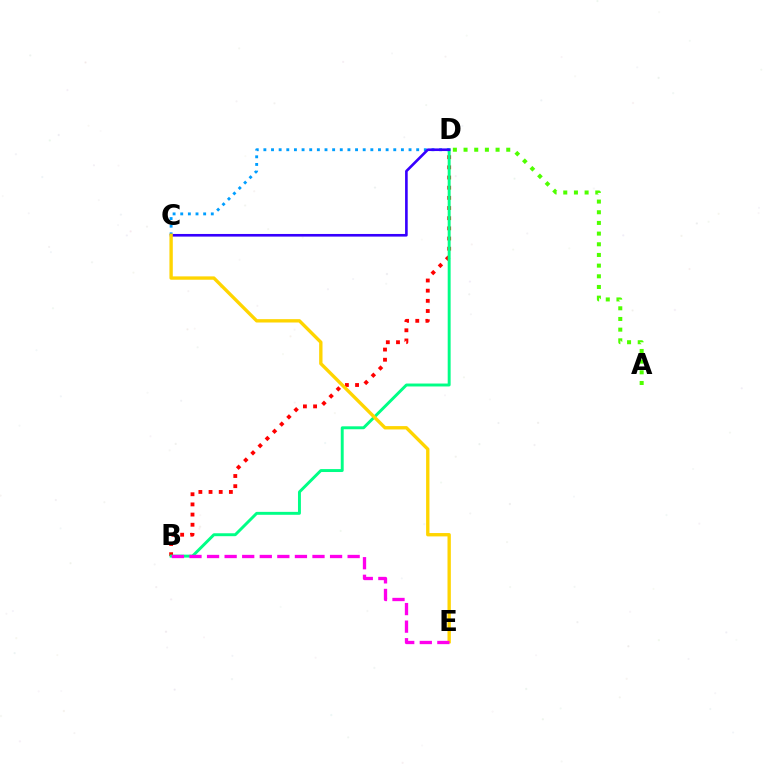{('B', 'D'): [{'color': '#ff0000', 'line_style': 'dotted', 'thickness': 2.76}, {'color': '#00ff86', 'line_style': 'solid', 'thickness': 2.11}], ('C', 'D'): [{'color': '#009eff', 'line_style': 'dotted', 'thickness': 2.08}, {'color': '#3700ff', 'line_style': 'solid', 'thickness': 1.89}], ('C', 'E'): [{'color': '#ffd500', 'line_style': 'solid', 'thickness': 2.41}], ('B', 'E'): [{'color': '#ff00ed', 'line_style': 'dashed', 'thickness': 2.39}], ('A', 'D'): [{'color': '#4fff00', 'line_style': 'dotted', 'thickness': 2.9}]}